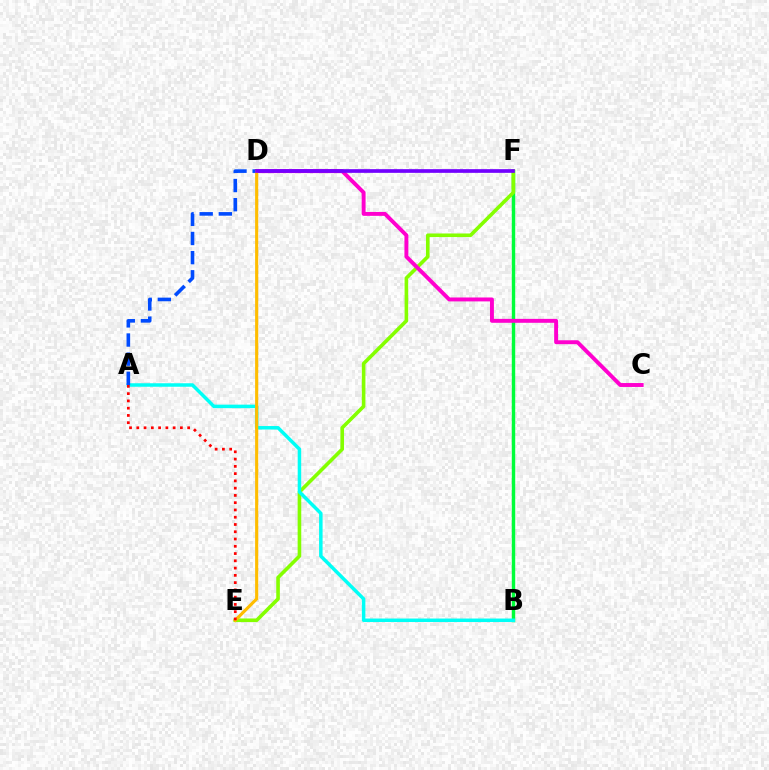{('B', 'F'): [{'color': '#00ff39', 'line_style': 'solid', 'thickness': 2.46}], ('E', 'F'): [{'color': '#84ff00', 'line_style': 'solid', 'thickness': 2.6}], ('A', 'B'): [{'color': '#00fff6', 'line_style': 'solid', 'thickness': 2.51}], ('C', 'D'): [{'color': '#ff00cf', 'line_style': 'solid', 'thickness': 2.82}], ('A', 'D'): [{'color': '#004bff', 'line_style': 'dashed', 'thickness': 2.6}], ('D', 'E'): [{'color': '#ffbd00', 'line_style': 'solid', 'thickness': 2.24}], ('D', 'F'): [{'color': '#7200ff', 'line_style': 'solid', 'thickness': 2.66}], ('A', 'E'): [{'color': '#ff0000', 'line_style': 'dotted', 'thickness': 1.97}]}